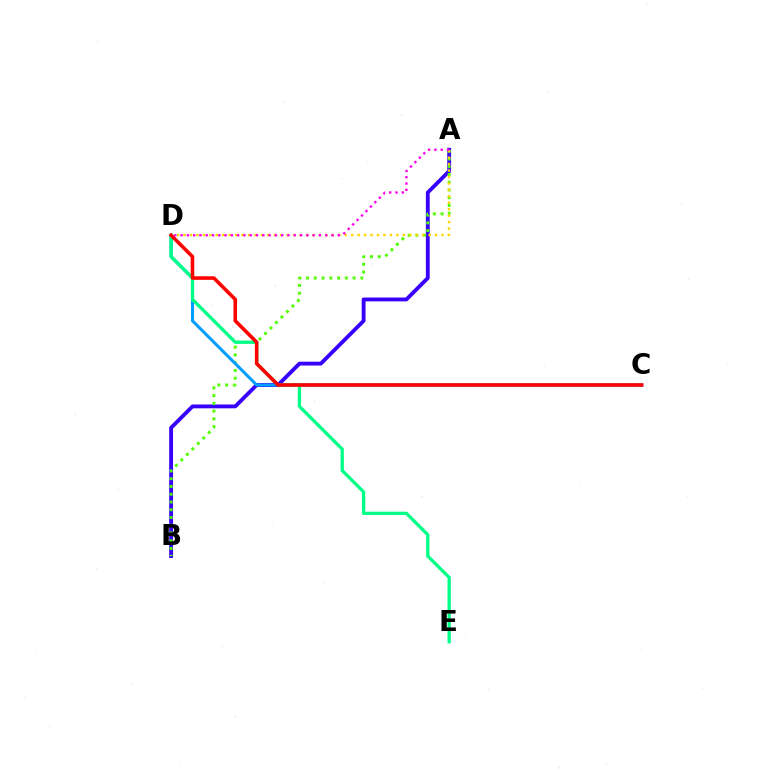{('A', 'B'): [{'color': '#3700ff', 'line_style': 'solid', 'thickness': 2.77}, {'color': '#4fff00', 'line_style': 'dotted', 'thickness': 2.11}], ('C', 'D'): [{'color': '#009eff', 'line_style': 'solid', 'thickness': 2.21}, {'color': '#ff0000', 'line_style': 'solid', 'thickness': 2.58}], ('D', 'E'): [{'color': '#00ff86', 'line_style': 'solid', 'thickness': 2.36}], ('A', 'D'): [{'color': '#ffd500', 'line_style': 'dotted', 'thickness': 1.75}, {'color': '#ff00ed', 'line_style': 'dotted', 'thickness': 1.71}]}